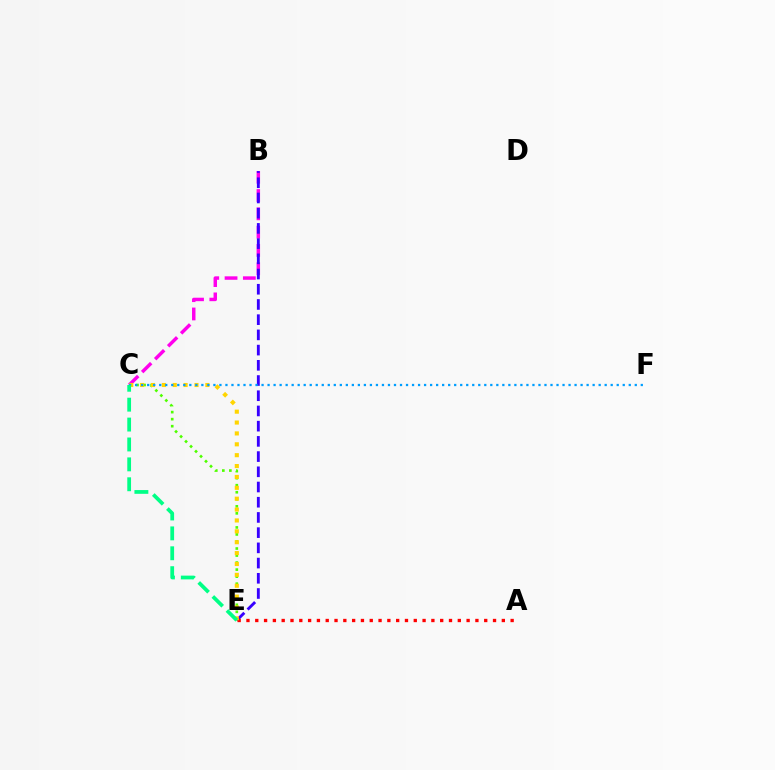{('B', 'C'): [{'color': '#ff00ed', 'line_style': 'dashed', 'thickness': 2.49}], ('B', 'E'): [{'color': '#3700ff', 'line_style': 'dashed', 'thickness': 2.07}], ('A', 'E'): [{'color': '#ff0000', 'line_style': 'dotted', 'thickness': 2.39}], ('C', 'E'): [{'color': '#4fff00', 'line_style': 'dotted', 'thickness': 1.91}, {'color': '#ffd500', 'line_style': 'dotted', 'thickness': 2.96}, {'color': '#00ff86', 'line_style': 'dashed', 'thickness': 2.7}], ('C', 'F'): [{'color': '#009eff', 'line_style': 'dotted', 'thickness': 1.64}]}